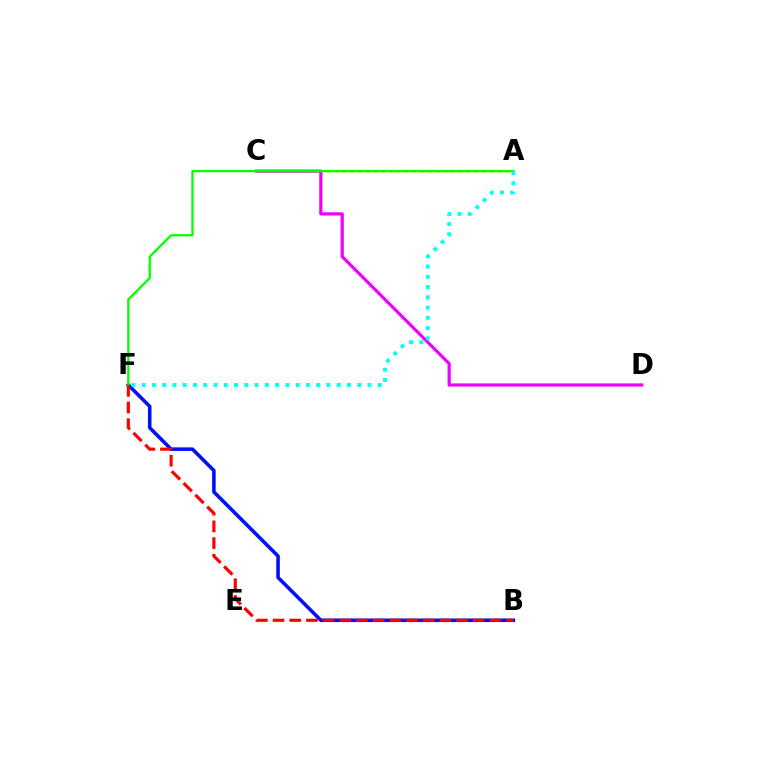{('A', 'C'): [{'color': '#fcf500', 'line_style': 'dotted', 'thickness': 2.11}], ('B', 'F'): [{'color': '#0010ff', 'line_style': 'solid', 'thickness': 2.57}, {'color': '#ff0000', 'line_style': 'dashed', 'thickness': 2.27}], ('C', 'D'): [{'color': '#ee00ff', 'line_style': 'solid', 'thickness': 2.3}], ('A', 'F'): [{'color': '#08ff00', 'line_style': 'solid', 'thickness': 1.66}, {'color': '#00fff6', 'line_style': 'dotted', 'thickness': 2.79}]}